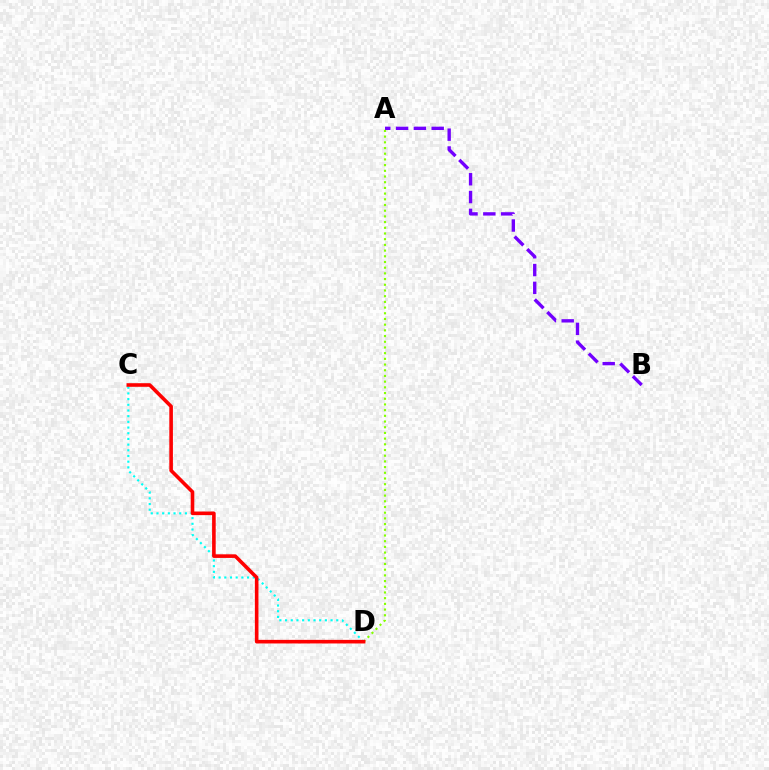{('C', 'D'): [{'color': '#00fff6', 'line_style': 'dotted', 'thickness': 1.55}, {'color': '#ff0000', 'line_style': 'solid', 'thickness': 2.59}], ('A', 'B'): [{'color': '#7200ff', 'line_style': 'dashed', 'thickness': 2.42}], ('A', 'D'): [{'color': '#84ff00', 'line_style': 'dotted', 'thickness': 1.55}]}